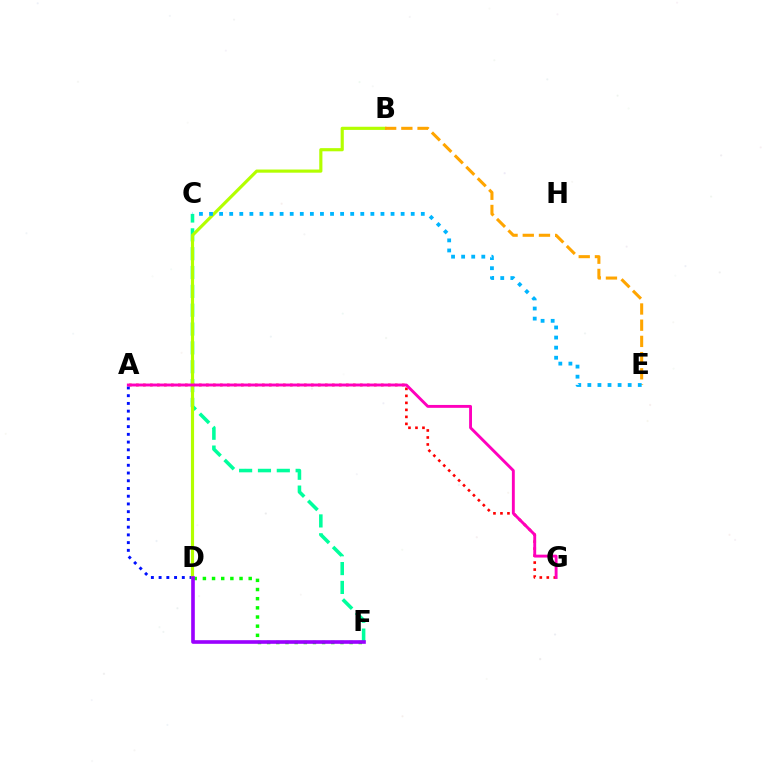{('A', 'G'): [{'color': '#ff0000', 'line_style': 'dotted', 'thickness': 1.9}, {'color': '#ff00bd', 'line_style': 'solid', 'thickness': 2.08}], ('A', 'D'): [{'color': '#0010ff', 'line_style': 'dotted', 'thickness': 2.1}], ('D', 'F'): [{'color': '#08ff00', 'line_style': 'dotted', 'thickness': 2.49}, {'color': '#9b00ff', 'line_style': 'solid', 'thickness': 2.61}], ('C', 'F'): [{'color': '#00ff9d', 'line_style': 'dashed', 'thickness': 2.56}], ('B', 'D'): [{'color': '#b3ff00', 'line_style': 'solid', 'thickness': 2.27}], ('B', 'E'): [{'color': '#ffa500', 'line_style': 'dashed', 'thickness': 2.2}], ('C', 'E'): [{'color': '#00b5ff', 'line_style': 'dotted', 'thickness': 2.74}]}